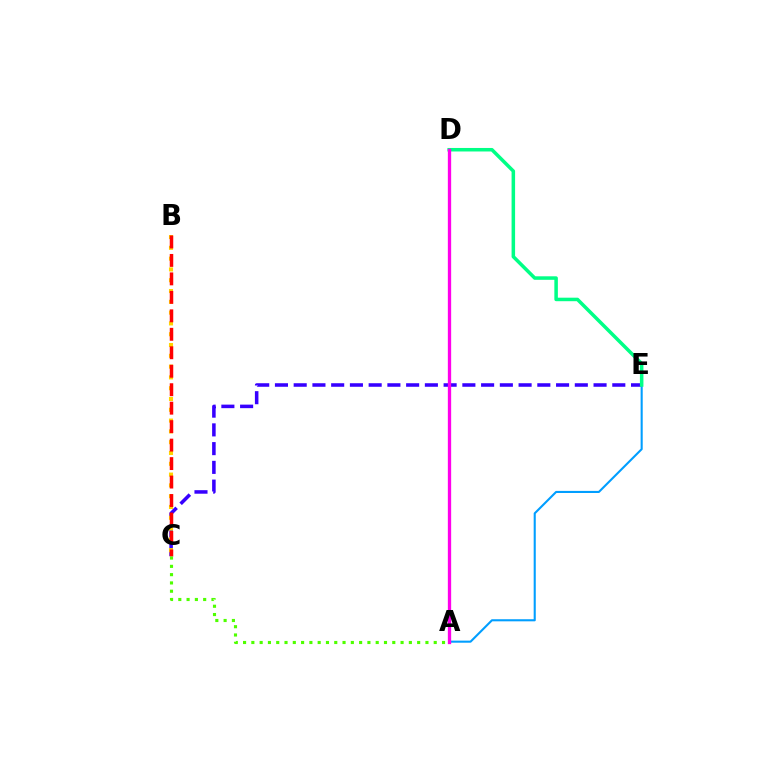{('C', 'E'): [{'color': '#3700ff', 'line_style': 'dashed', 'thickness': 2.55}], ('A', 'E'): [{'color': '#009eff', 'line_style': 'solid', 'thickness': 1.51}], ('D', 'E'): [{'color': '#00ff86', 'line_style': 'solid', 'thickness': 2.53}], ('A', 'D'): [{'color': '#ff00ed', 'line_style': 'solid', 'thickness': 2.39}], ('B', 'C'): [{'color': '#ffd500', 'line_style': 'dotted', 'thickness': 2.93}, {'color': '#ff0000', 'line_style': 'dashed', 'thickness': 2.51}], ('A', 'C'): [{'color': '#4fff00', 'line_style': 'dotted', 'thickness': 2.25}]}